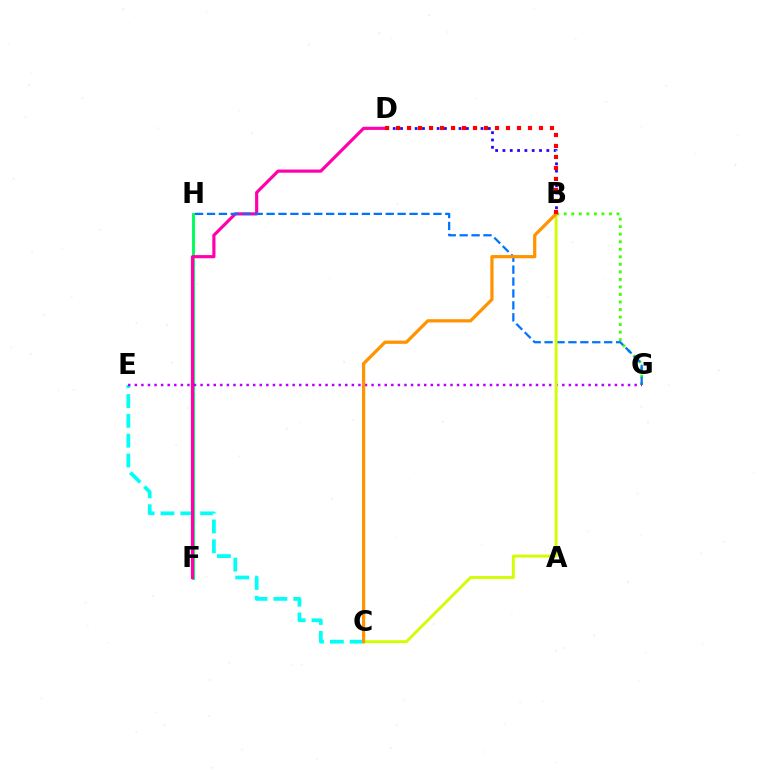{('F', 'H'): [{'color': '#00ff5c', 'line_style': 'solid', 'thickness': 2.12}], ('C', 'E'): [{'color': '#00fff6', 'line_style': 'dashed', 'thickness': 2.7}], ('D', 'F'): [{'color': '#ff00ac', 'line_style': 'solid', 'thickness': 2.27}], ('B', 'G'): [{'color': '#3dff00', 'line_style': 'dotted', 'thickness': 2.05}], ('G', 'H'): [{'color': '#0074ff', 'line_style': 'dashed', 'thickness': 1.62}], ('E', 'G'): [{'color': '#b900ff', 'line_style': 'dotted', 'thickness': 1.79}], ('B', 'C'): [{'color': '#d1ff00', 'line_style': 'solid', 'thickness': 2.08}, {'color': '#ff9400', 'line_style': 'solid', 'thickness': 2.33}], ('B', 'D'): [{'color': '#2500ff', 'line_style': 'dotted', 'thickness': 1.99}, {'color': '#ff0000', 'line_style': 'dotted', 'thickness': 2.99}]}